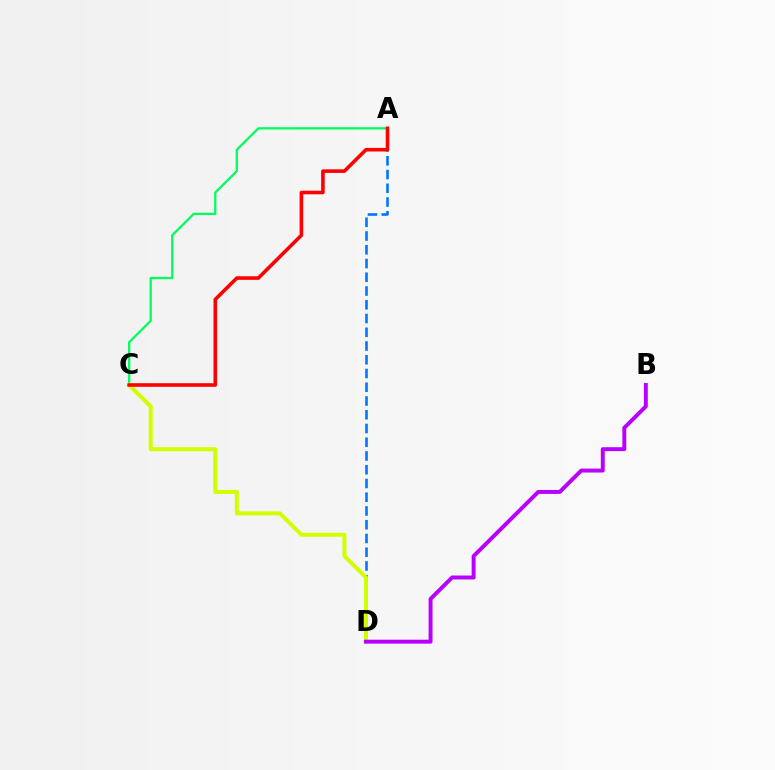{('A', 'D'): [{'color': '#0074ff', 'line_style': 'dashed', 'thickness': 1.87}], ('A', 'C'): [{'color': '#00ff5c', 'line_style': 'solid', 'thickness': 1.64}, {'color': '#ff0000', 'line_style': 'solid', 'thickness': 2.58}], ('C', 'D'): [{'color': '#d1ff00', 'line_style': 'solid', 'thickness': 2.89}], ('B', 'D'): [{'color': '#b900ff', 'line_style': 'solid', 'thickness': 2.83}]}